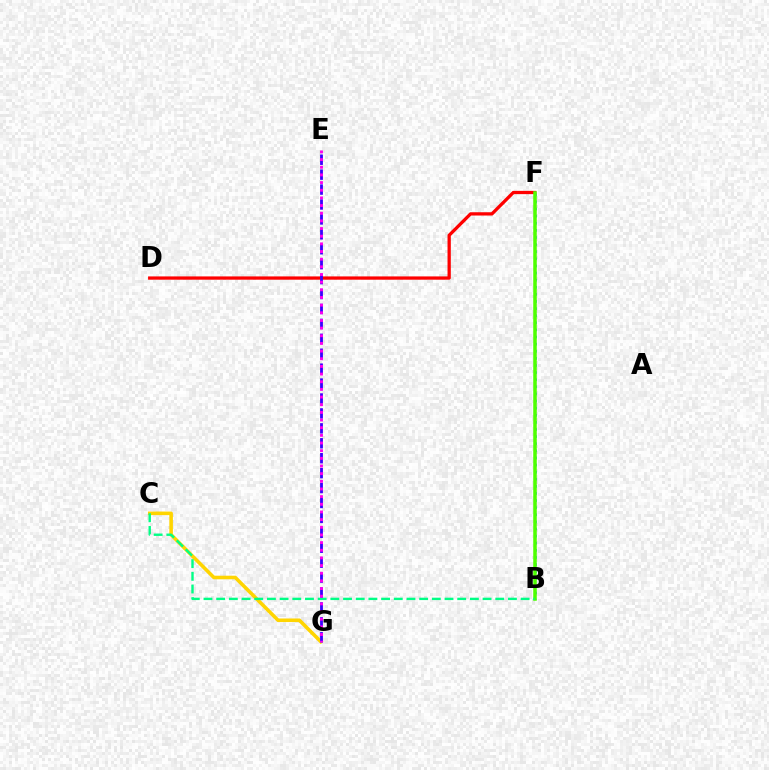{('B', 'F'): [{'color': '#009eff', 'line_style': 'dotted', 'thickness': 1.93}, {'color': '#4fff00', 'line_style': 'solid', 'thickness': 2.54}], ('C', 'G'): [{'color': '#ffd500', 'line_style': 'solid', 'thickness': 2.58}], ('D', 'F'): [{'color': '#ff0000', 'line_style': 'solid', 'thickness': 2.36}], ('B', 'C'): [{'color': '#00ff86', 'line_style': 'dashed', 'thickness': 1.72}], ('E', 'G'): [{'color': '#3700ff', 'line_style': 'dashed', 'thickness': 2.03}, {'color': '#ff00ed', 'line_style': 'dotted', 'thickness': 2.08}]}